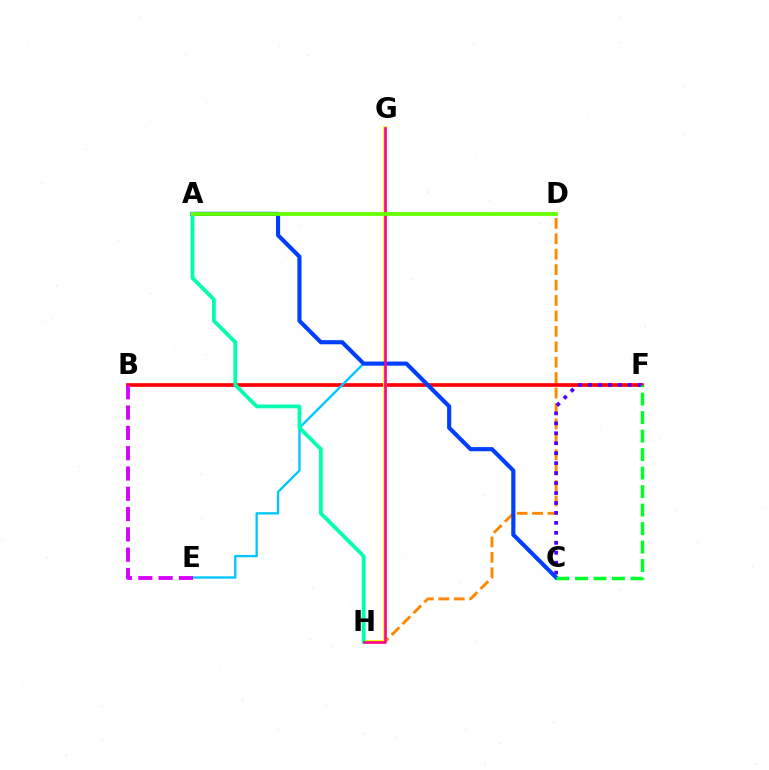{('D', 'H'): [{'color': '#ff8800', 'line_style': 'dashed', 'thickness': 2.1}], ('B', 'F'): [{'color': '#ff0000', 'line_style': 'solid', 'thickness': 2.64}], ('E', 'G'): [{'color': '#00c7ff', 'line_style': 'solid', 'thickness': 1.69}], ('G', 'H'): [{'color': '#eeff00', 'line_style': 'solid', 'thickness': 2.81}, {'color': '#ff00a0', 'line_style': 'solid', 'thickness': 1.89}], ('C', 'F'): [{'color': '#4f00ff', 'line_style': 'dotted', 'thickness': 2.7}, {'color': '#00ff27', 'line_style': 'dashed', 'thickness': 2.51}], ('A', 'C'): [{'color': '#003fff', 'line_style': 'solid', 'thickness': 2.97}], ('A', 'H'): [{'color': '#00ffaf', 'line_style': 'solid', 'thickness': 2.74}], ('B', 'E'): [{'color': '#d600ff', 'line_style': 'dashed', 'thickness': 2.76}], ('A', 'D'): [{'color': '#66ff00', 'line_style': 'solid', 'thickness': 2.7}]}